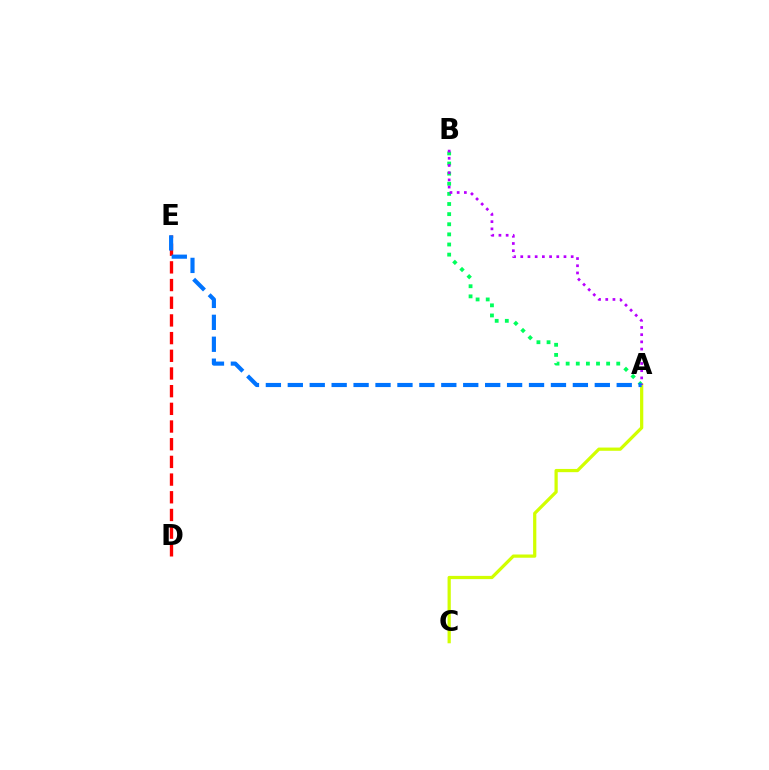{('A', 'B'): [{'color': '#00ff5c', 'line_style': 'dotted', 'thickness': 2.75}, {'color': '#b900ff', 'line_style': 'dotted', 'thickness': 1.96}], ('A', 'C'): [{'color': '#d1ff00', 'line_style': 'solid', 'thickness': 2.33}], ('D', 'E'): [{'color': '#ff0000', 'line_style': 'dashed', 'thickness': 2.4}], ('A', 'E'): [{'color': '#0074ff', 'line_style': 'dashed', 'thickness': 2.98}]}